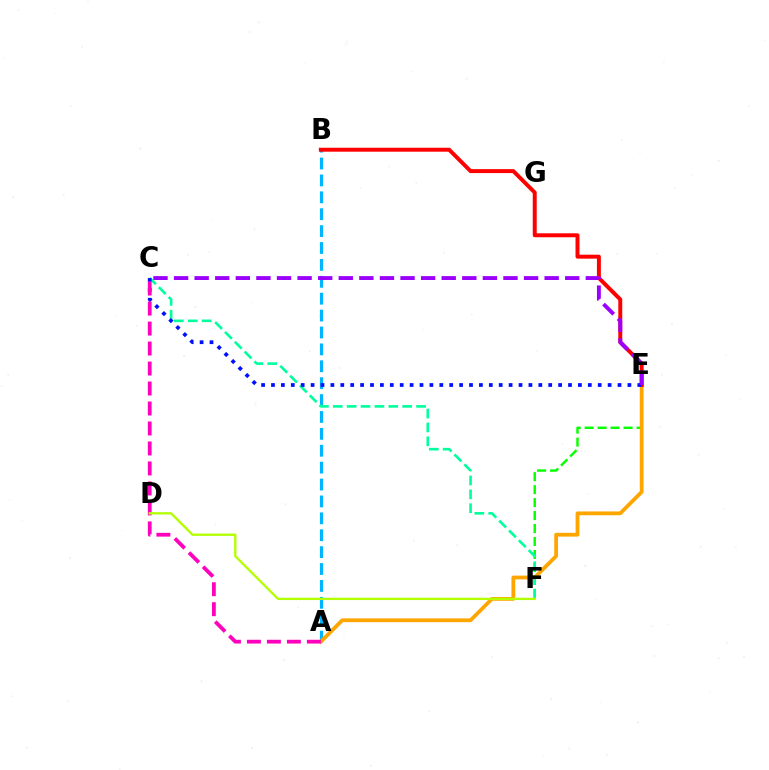{('A', 'B'): [{'color': '#00b5ff', 'line_style': 'dashed', 'thickness': 2.3}], ('E', 'F'): [{'color': '#08ff00', 'line_style': 'dashed', 'thickness': 1.76}], ('C', 'F'): [{'color': '#00ff9d', 'line_style': 'dashed', 'thickness': 1.89}], ('A', 'E'): [{'color': '#ffa500', 'line_style': 'solid', 'thickness': 2.72}], ('B', 'E'): [{'color': '#ff0000', 'line_style': 'solid', 'thickness': 2.85}], ('C', 'E'): [{'color': '#0010ff', 'line_style': 'dotted', 'thickness': 2.69}, {'color': '#9b00ff', 'line_style': 'dashed', 'thickness': 2.8}], ('A', 'C'): [{'color': '#ff00bd', 'line_style': 'dashed', 'thickness': 2.71}], ('D', 'F'): [{'color': '#b3ff00', 'line_style': 'solid', 'thickness': 1.68}]}